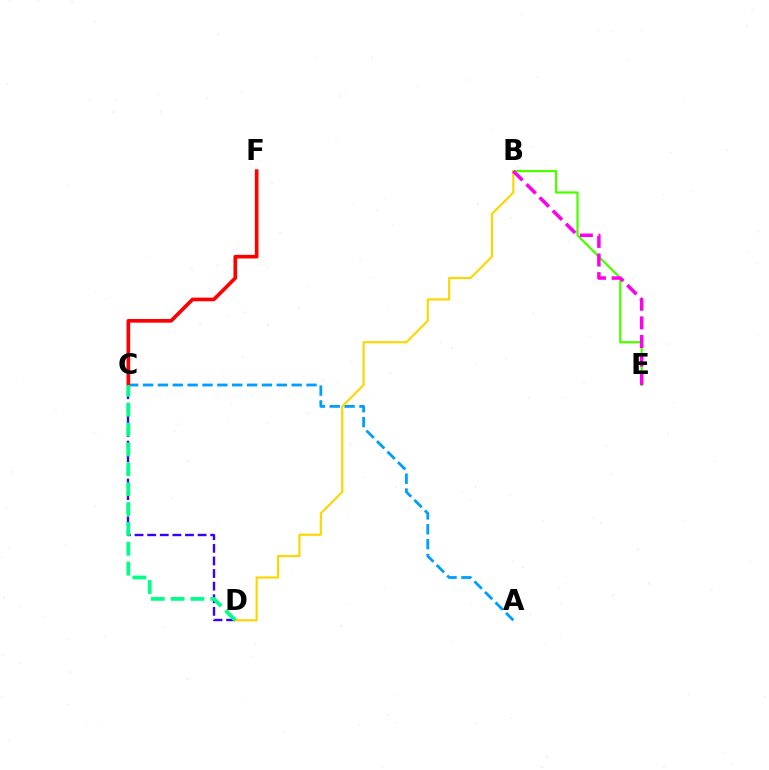{('A', 'C'): [{'color': '#009eff', 'line_style': 'dashed', 'thickness': 2.02}], ('B', 'E'): [{'color': '#4fff00', 'line_style': 'solid', 'thickness': 1.64}, {'color': '#ff00ed', 'line_style': 'dashed', 'thickness': 2.53}], ('C', 'F'): [{'color': '#ff0000', 'line_style': 'solid', 'thickness': 2.63}], ('B', 'D'): [{'color': '#ffd500', 'line_style': 'solid', 'thickness': 1.56}], ('C', 'D'): [{'color': '#3700ff', 'line_style': 'dashed', 'thickness': 1.71}, {'color': '#00ff86', 'line_style': 'dashed', 'thickness': 2.7}]}